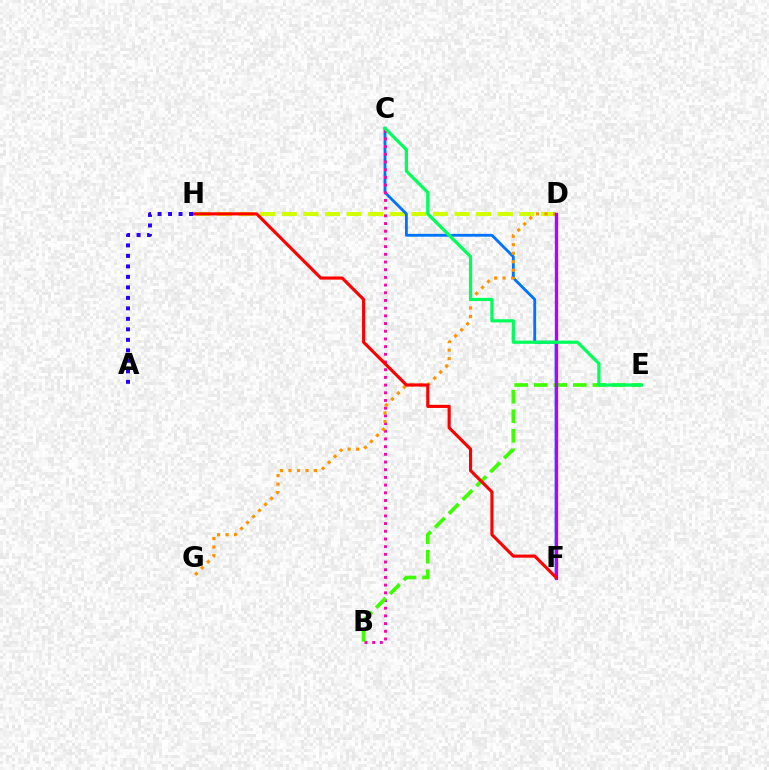{('D', 'H'): [{'color': '#d1ff00', 'line_style': 'dashed', 'thickness': 2.93}], ('C', 'F'): [{'color': '#0074ff', 'line_style': 'solid', 'thickness': 2.04}], ('D', 'F'): [{'color': '#00fff6', 'line_style': 'solid', 'thickness': 1.54}, {'color': '#b900ff', 'line_style': 'solid', 'thickness': 2.39}], ('B', 'C'): [{'color': '#ff00ac', 'line_style': 'dotted', 'thickness': 2.09}], ('B', 'E'): [{'color': '#3dff00', 'line_style': 'dashed', 'thickness': 2.66}], ('D', 'G'): [{'color': '#ff9400', 'line_style': 'dotted', 'thickness': 2.31}], ('C', 'E'): [{'color': '#00ff5c', 'line_style': 'solid', 'thickness': 2.32}], ('F', 'H'): [{'color': '#ff0000', 'line_style': 'solid', 'thickness': 2.25}], ('A', 'H'): [{'color': '#2500ff', 'line_style': 'dotted', 'thickness': 2.85}]}